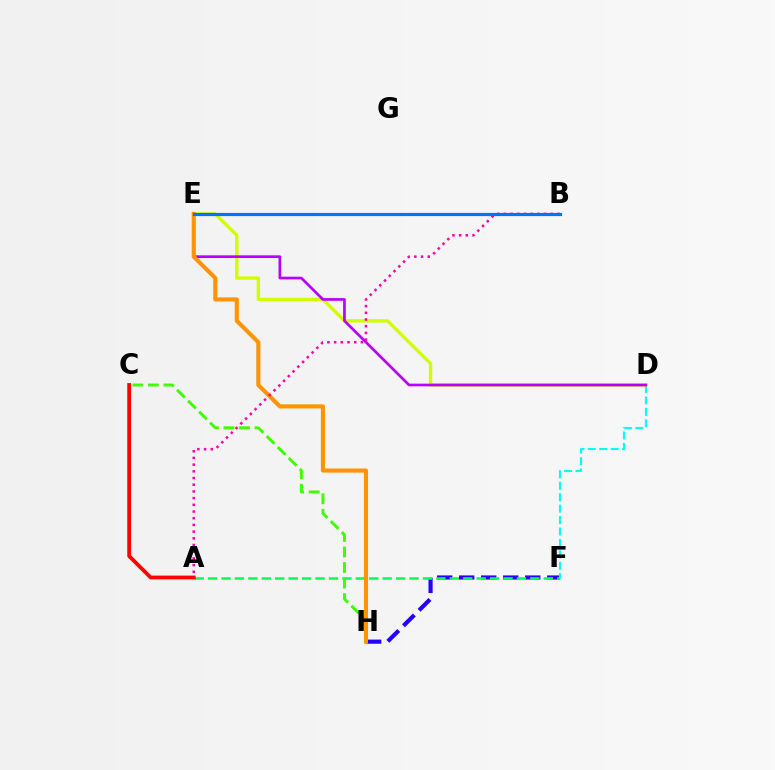{('F', 'H'): [{'color': '#2500ff', 'line_style': 'dashed', 'thickness': 2.99}], ('A', 'F'): [{'color': '#00ff5c', 'line_style': 'dashed', 'thickness': 1.82}], ('D', 'F'): [{'color': '#00fff6', 'line_style': 'dashed', 'thickness': 1.55}], ('D', 'E'): [{'color': '#d1ff00', 'line_style': 'solid', 'thickness': 2.43}, {'color': '#b900ff', 'line_style': 'solid', 'thickness': 1.94}], ('A', 'C'): [{'color': '#ff0000', 'line_style': 'solid', 'thickness': 2.73}], ('C', 'H'): [{'color': '#3dff00', 'line_style': 'dashed', 'thickness': 2.11}], ('E', 'H'): [{'color': '#ff9400', 'line_style': 'solid', 'thickness': 2.96}], ('A', 'B'): [{'color': '#ff00ac', 'line_style': 'dotted', 'thickness': 1.82}], ('B', 'E'): [{'color': '#0074ff', 'line_style': 'solid', 'thickness': 2.3}]}